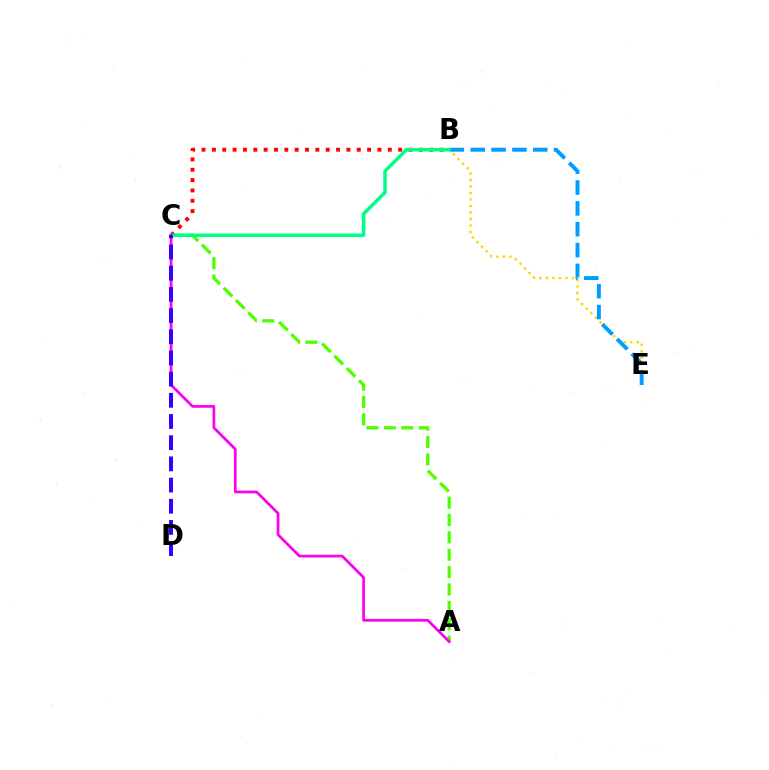{('A', 'C'): [{'color': '#4fff00', 'line_style': 'dashed', 'thickness': 2.36}, {'color': '#ff00ed', 'line_style': 'solid', 'thickness': 1.97}], ('B', 'E'): [{'color': '#ffd500', 'line_style': 'dotted', 'thickness': 1.76}, {'color': '#009eff', 'line_style': 'dashed', 'thickness': 2.83}], ('B', 'C'): [{'color': '#ff0000', 'line_style': 'dotted', 'thickness': 2.81}, {'color': '#00ff86', 'line_style': 'solid', 'thickness': 2.54}], ('C', 'D'): [{'color': '#3700ff', 'line_style': 'dashed', 'thickness': 2.88}]}